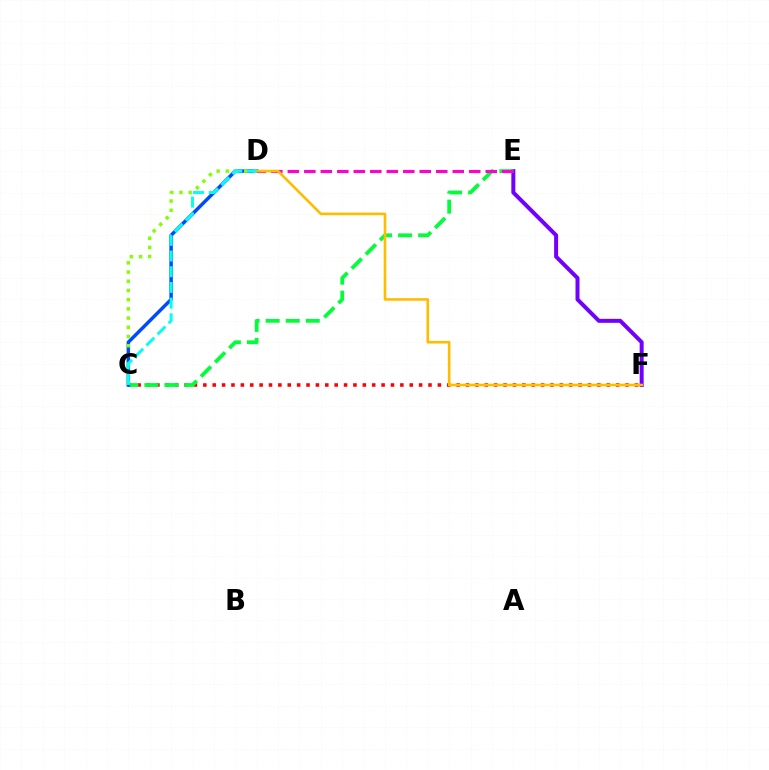{('C', 'F'): [{'color': '#ff0000', 'line_style': 'dotted', 'thickness': 2.55}], ('E', 'F'): [{'color': '#7200ff', 'line_style': 'solid', 'thickness': 2.87}], ('C', 'E'): [{'color': '#00ff39', 'line_style': 'dashed', 'thickness': 2.72}], ('C', 'D'): [{'color': '#004bff', 'line_style': 'solid', 'thickness': 2.5}, {'color': '#84ff00', 'line_style': 'dotted', 'thickness': 2.5}, {'color': '#00fff6', 'line_style': 'dashed', 'thickness': 2.13}], ('D', 'E'): [{'color': '#ff00cf', 'line_style': 'dashed', 'thickness': 2.24}], ('D', 'F'): [{'color': '#ffbd00', 'line_style': 'solid', 'thickness': 1.89}]}